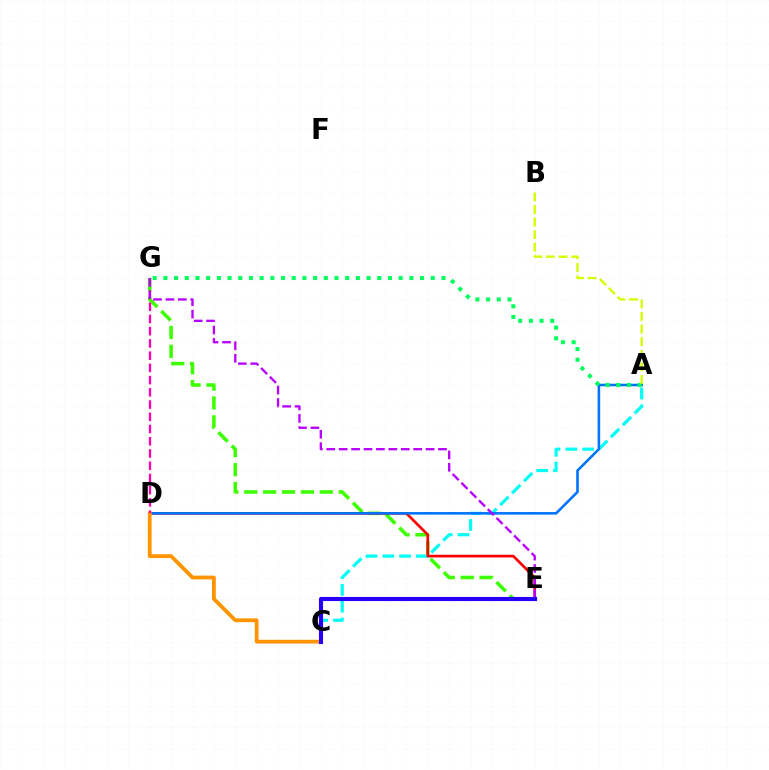{('E', 'G'): [{'color': '#3dff00', 'line_style': 'dashed', 'thickness': 2.57}, {'color': '#b900ff', 'line_style': 'dashed', 'thickness': 1.69}], ('A', 'C'): [{'color': '#00fff6', 'line_style': 'dashed', 'thickness': 2.29}], ('D', 'E'): [{'color': '#ff0000', 'line_style': 'solid', 'thickness': 1.94}], ('A', 'D'): [{'color': '#0074ff', 'line_style': 'solid', 'thickness': 1.86}], ('C', 'D'): [{'color': '#ff9400', 'line_style': 'solid', 'thickness': 2.72}], ('D', 'G'): [{'color': '#ff00ac', 'line_style': 'dashed', 'thickness': 1.66}], ('C', 'E'): [{'color': '#2500ff', 'line_style': 'solid', 'thickness': 2.96}], ('A', 'G'): [{'color': '#00ff5c', 'line_style': 'dotted', 'thickness': 2.91}], ('A', 'B'): [{'color': '#d1ff00', 'line_style': 'dashed', 'thickness': 1.71}]}